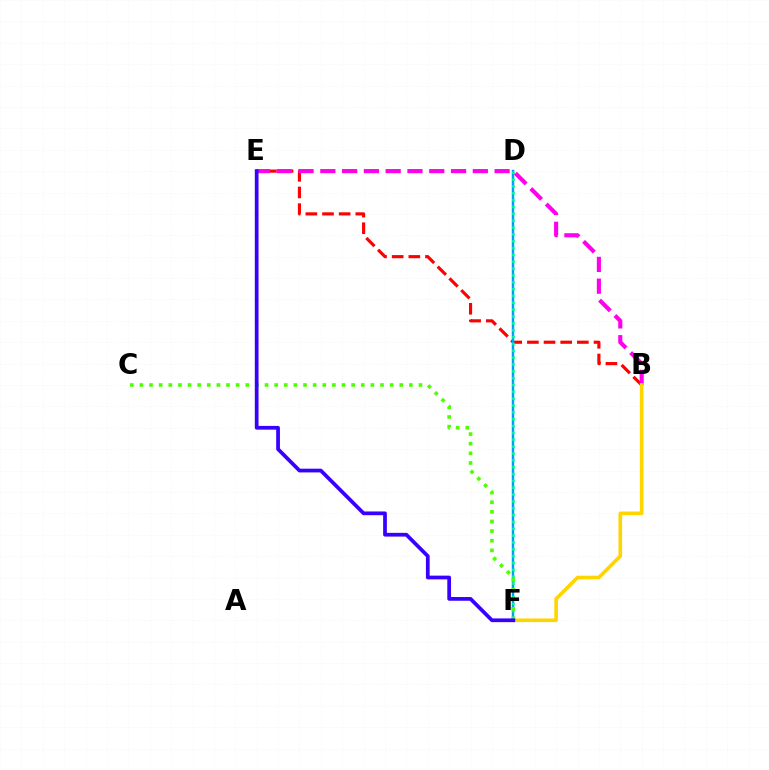{('B', 'E'): [{'color': '#ff0000', 'line_style': 'dashed', 'thickness': 2.26}, {'color': '#ff00ed', 'line_style': 'dashed', 'thickness': 2.96}], ('D', 'F'): [{'color': '#009eff', 'line_style': 'solid', 'thickness': 1.77}, {'color': '#00ff86', 'line_style': 'dotted', 'thickness': 1.86}], ('B', 'F'): [{'color': '#ffd500', 'line_style': 'solid', 'thickness': 2.61}], ('C', 'F'): [{'color': '#4fff00', 'line_style': 'dotted', 'thickness': 2.61}], ('E', 'F'): [{'color': '#3700ff', 'line_style': 'solid', 'thickness': 2.69}]}